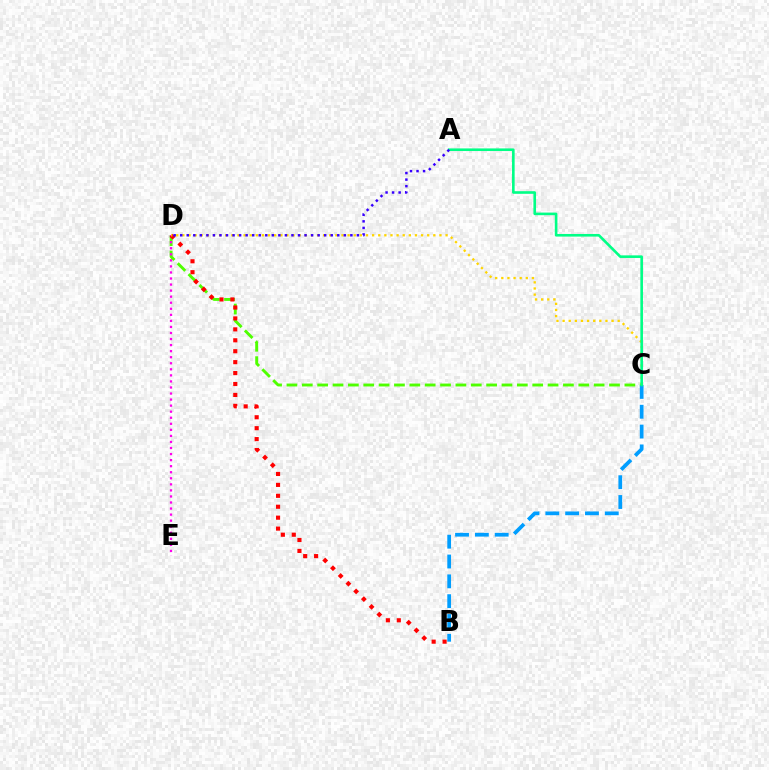{('C', 'D'): [{'color': '#4fff00', 'line_style': 'dashed', 'thickness': 2.09}, {'color': '#ffd500', 'line_style': 'dotted', 'thickness': 1.66}], ('D', 'E'): [{'color': '#ff00ed', 'line_style': 'dotted', 'thickness': 1.64}], ('B', 'D'): [{'color': '#ff0000', 'line_style': 'dotted', 'thickness': 2.97}], ('B', 'C'): [{'color': '#009eff', 'line_style': 'dashed', 'thickness': 2.69}], ('A', 'C'): [{'color': '#00ff86', 'line_style': 'solid', 'thickness': 1.88}], ('A', 'D'): [{'color': '#3700ff', 'line_style': 'dotted', 'thickness': 1.78}]}